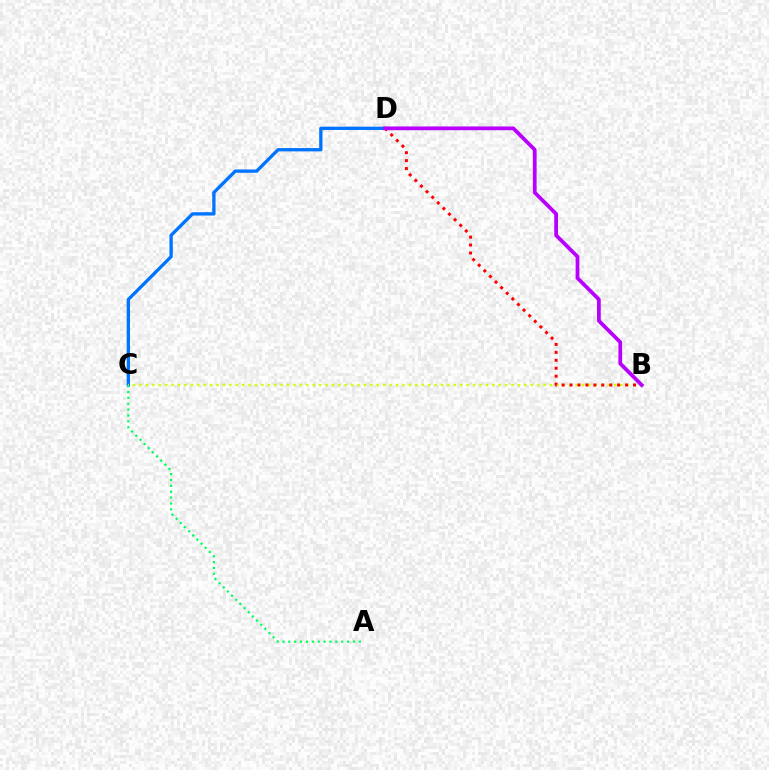{('C', 'D'): [{'color': '#0074ff', 'line_style': 'solid', 'thickness': 2.39}], ('B', 'C'): [{'color': '#d1ff00', 'line_style': 'dotted', 'thickness': 1.74}], ('B', 'D'): [{'color': '#ff0000', 'line_style': 'dotted', 'thickness': 2.15}, {'color': '#b900ff', 'line_style': 'solid', 'thickness': 2.71}], ('A', 'C'): [{'color': '#00ff5c', 'line_style': 'dotted', 'thickness': 1.6}]}